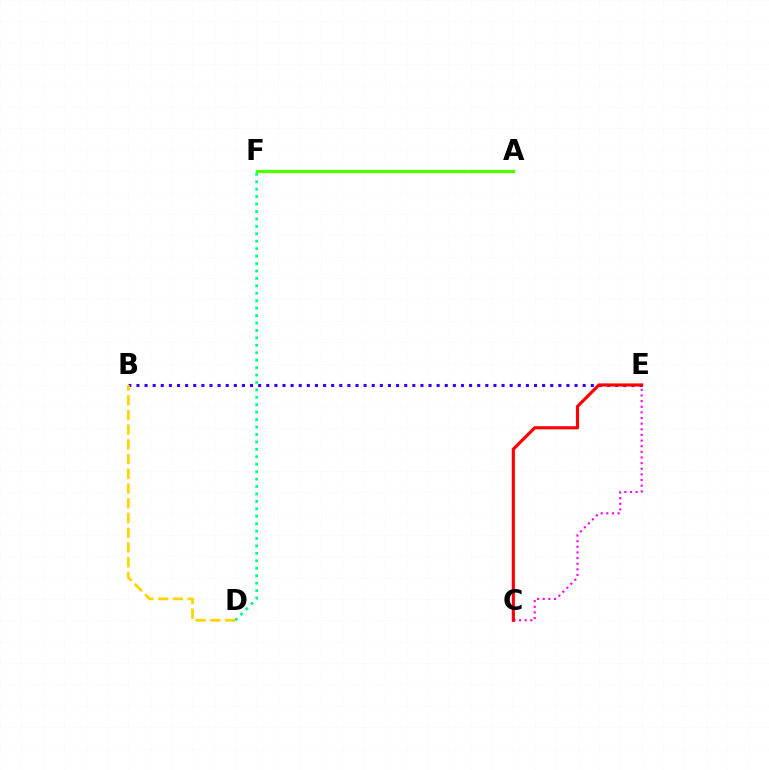{('D', 'F'): [{'color': '#00ff86', 'line_style': 'dotted', 'thickness': 2.02}], ('C', 'E'): [{'color': '#ff00ed', 'line_style': 'dotted', 'thickness': 1.53}, {'color': '#ff0000', 'line_style': 'solid', 'thickness': 2.27}], ('A', 'F'): [{'color': '#009eff', 'line_style': 'dotted', 'thickness': 1.91}, {'color': '#4fff00', 'line_style': 'solid', 'thickness': 2.36}], ('B', 'E'): [{'color': '#3700ff', 'line_style': 'dotted', 'thickness': 2.2}], ('B', 'D'): [{'color': '#ffd500', 'line_style': 'dashed', 'thickness': 2.0}]}